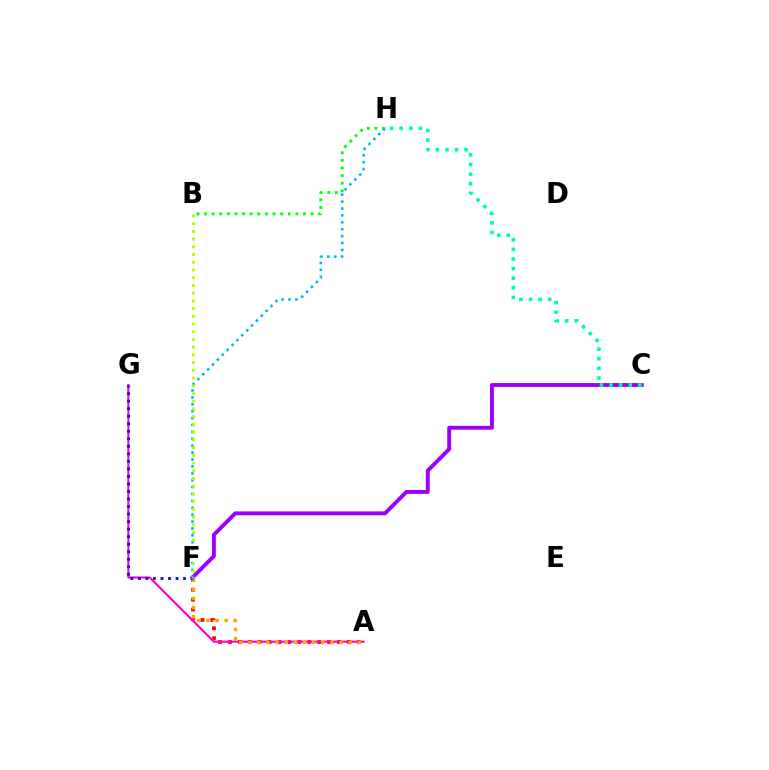{('A', 'F'): [{'color': '#ff0000', 'line_style': 'dotted', 'thickness': 2.69}, {'color': '#ffa500', 'line_style': 'dotted', 'thickness': 2.48}], ('A', 'G'): [{'color': '#ff00bd', 'line_style': 'solid', 'thickness': 1.52}], ('F', 'G'): [{'color': '#0010ff', 'line_style': 'dotted', 'thickness': 2.05}], ('C', 'F'): [{'color': '#9b00ff', 'line_style': 'solid', 'thickness': 2.8}], ('B', 'H'): [{'color': '#08ff00', 'line_style': 'dotted', 'thickness': 2.07}], ('C', 'H'): [{'color': '#00ff9d', 'line_style': 'dotted', 'thickness': 2.61}], ('F', 'H'): [{'color': '#00b5ff', 'line_style': 'dotted', 'thickness': 1.87}], ('B', 'F'): [{'color': '#b3ff00', 'line_style': 'dotted', 'thickness': 2.1}]}